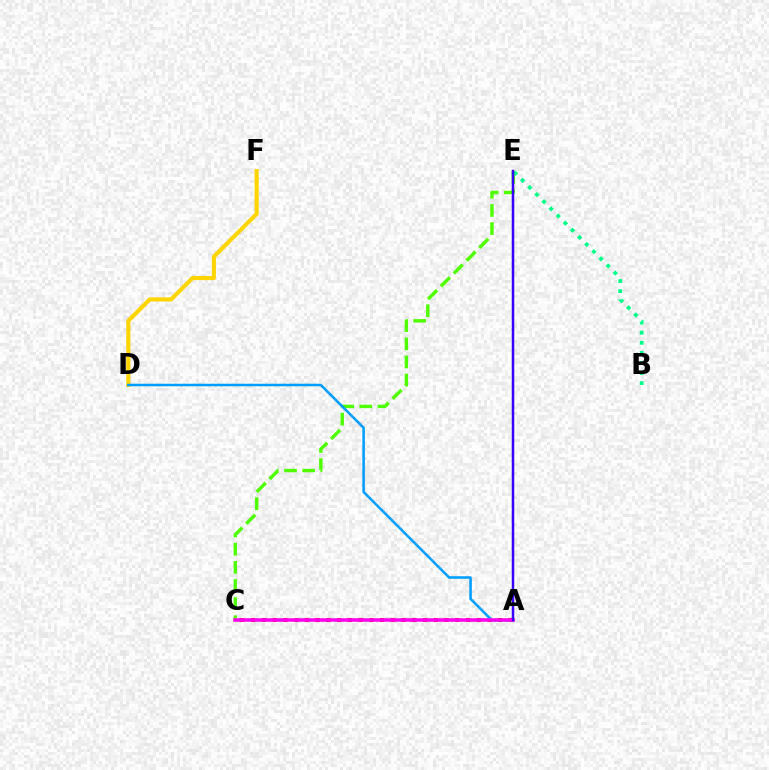{('C', 'E'): [{'color': '#4fff00', 'line_style': 'dashed', 'thickness': 2.46}], ('A', 'C'): [{'color': '#ff0000', 'line_style': 'dotted', 'thickness': 2.92}, {'color': '#ff00ed', 'line_style': 'solid', 'thickness': 2.52}], ('D', 'F'): [{'color': '#ffd500', 'line_style': 'solid', 'thickness': 2.97}], ('A', 'D'): [{'color': '#009eff', 'line_style': 'solid', 'thickness': 1.83}], ('B', 'E'): [{'color': '#00ff86', 'line_style': 'dotted', 'thickness': 2.74}], ('A', 'E'): [{'color': '#3700ff', 'line_style': 'solid', 'thickness': 1.79}]}